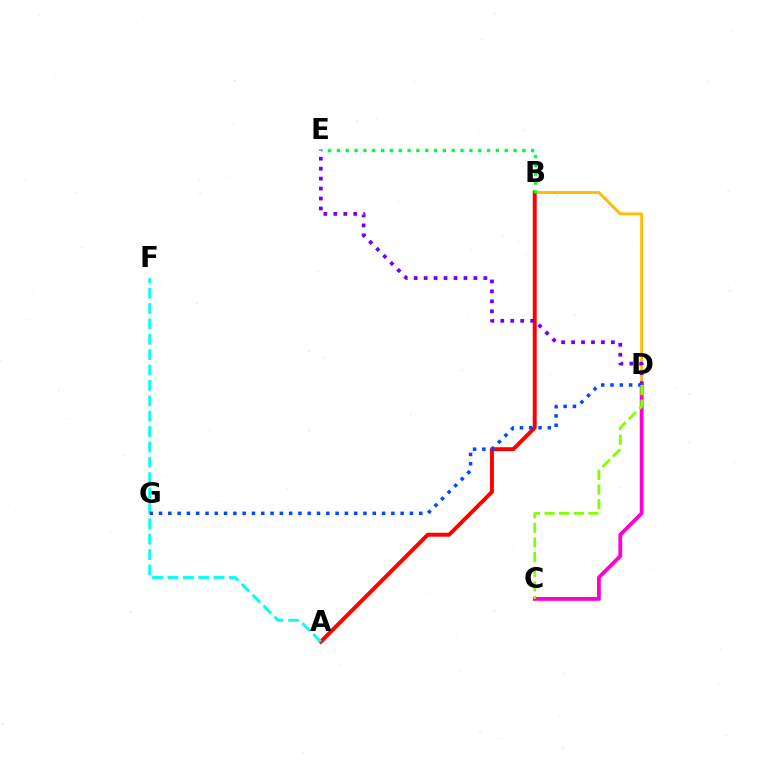{('B', 'D'): [{'color': '#ffbd00', 'line_style': 'solid', 'thickness': 2.09}], ('A', 'B'): [{'color': '#ff0000', 'line_style': 'solid', 'thickness': 2.84}], ('A', 'F'): [{'color': '#00fff6', 'line_style': 'dashed', 'thickness': 2.09}], ('D', 'E'): [{'color': '#7200ff', 'line_style': 'dotted', 'thickness': 2.7}], ('C', 'D'): [{'color': '#ff00cf', 'line_style': 'solid', 'thickness': 2.74}, {'color': '#84ff00', 'line_style': 'dashed', 'thickness': 1.99}], ('D', 'G'): [{'color': '#004bff', 'line_style': 'dotted', 'thickness': 2.53}], ('B', 'E'): [{'color': '#00ff39', 'line_style': 'dotted', 'thickness': 2.4}]}